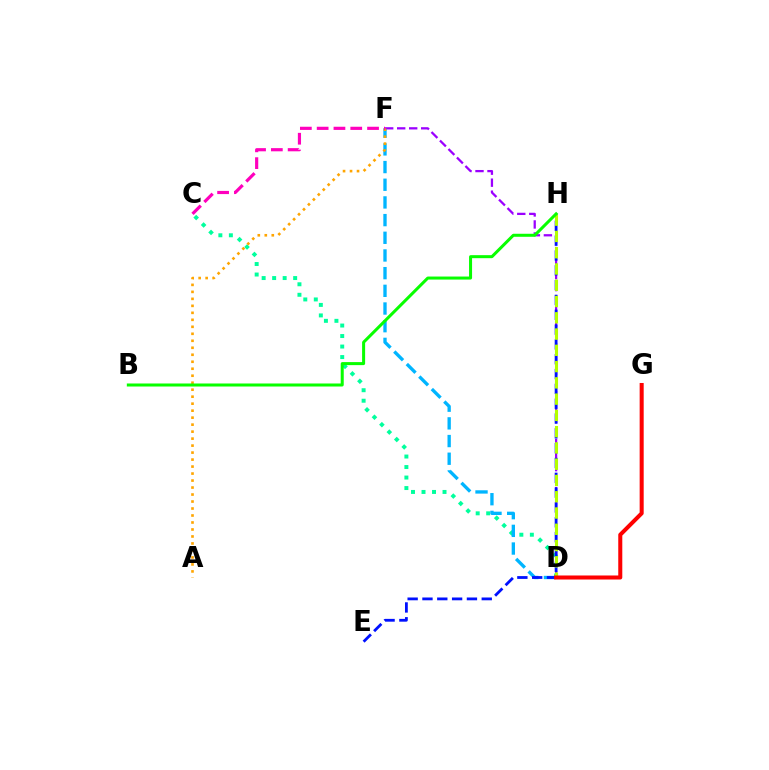{('C', 'D'): [{'color': '#00ff9d', 'line_style': 'dotted', 'thickness': 2.85}], ('D', 'F'): [{'color': '#00b5ff', 'line_style': 'dashed', 'thickness': 2.4}, {'color': '#9b00ff', 'line_style': 'dashed', 'thickness': 1.63}], ('E', 'H'): [{'color': '#0010ff', 'line_style': 'dashed', 'thickness': 2.01}], ('D', 'H'): [{'color': '#b3ff00', 'line_style': 'dashed', 'thickness': 2.21}], ('D', 'G'): [{'color': '#ff0000', 'line_style': 'solid', 'thickness': 2.9}], ('A', 'F'): [{'color': '#ffa500', 'line_style': 'dotted', 'thickness': 1.9}], ('B', 'H'): [{'color': '#08ff00', 'line_style': 'solid', 'thickness': 2.18}], ('C', 'F'): [{'color': '#ff00bd', 'line_style': 'dashed', 'thickness': 2.28}]}